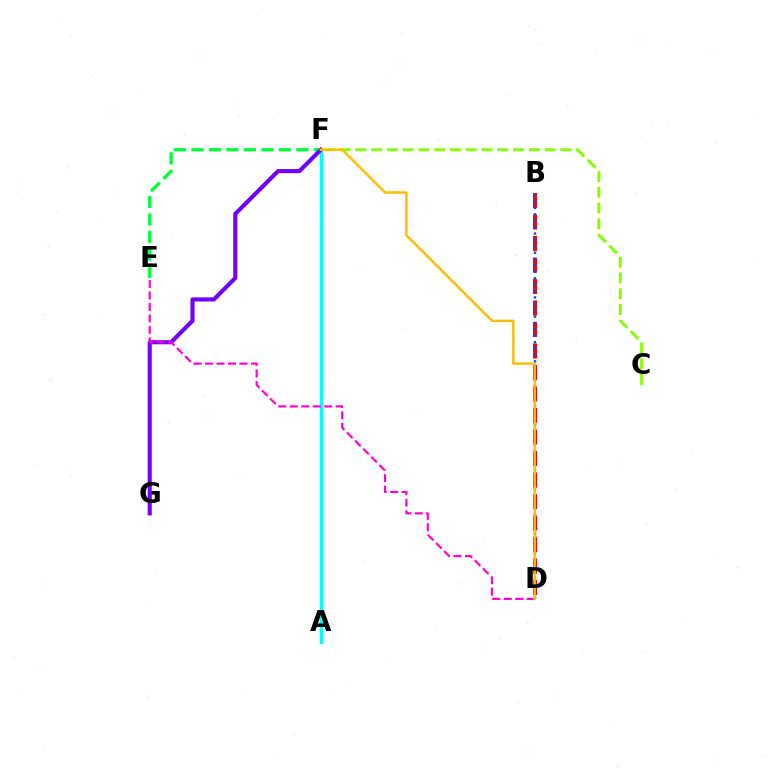{('A', 'F'): [{'color': '#00fff6', 'line_style': 'solid', 'thickness': 2.44}], ('C', 'F'): [{'color': '#84ff00', 'line_style': 'dashed', 'thickness': 2.14}], ('E', 'F'): [{'color': '#00ff39', 'line_style': 'dashed', 'thickness': 2.38}], ('B', 'D'): [{'color': '#ff0000', 'line_style': 'dashed', 'thickness': 2.92}, {'color': '#004bff', 'line_style': 'dotted', 'thickness': 1.74}], ('F', 'G'): [{'color': '#7200ff', 'line_style': 'solid', 'thickness': 2.97}], ('D', 'E'): [{'color': '#ff00cf', 'line_style': 'dashed', 'thickness': 1.56}], ('D', 'F'): [{'color': '#ffbd00', 'line_style': 'solid', 'thickness': 1.75}]}